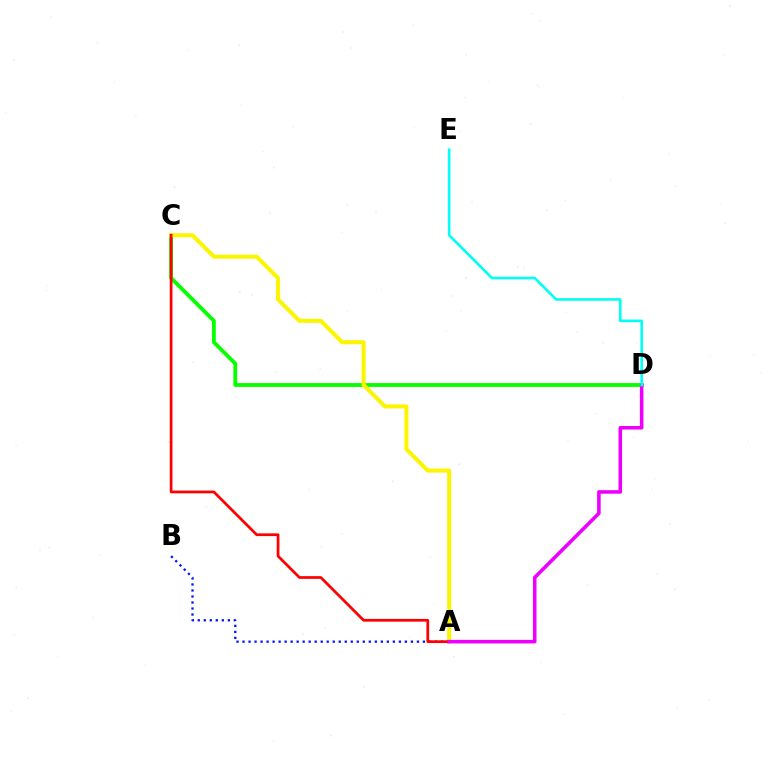{('C', 'D'): [{'color': '#08ff00', 'line_style': 'solid', 'thickness': 2.76}], ('A', 'C'): [{'color': '#fcf500', 'line_style': 'solid', 'thickness': 2.91}, {'color': '#ff0000', 'line_style': 'solid', 'thickness': 1.97}], ('A', 'B'): [{'color': '#0010ff', 'line_style': 'dotted', 'thickness': 1.63}], ('A', 'D'): [{'color': '#ee00ff', 'line_style': 'solid', 'thickness': 2.57}], ('D', 'E'): [{'color': '#00fff6', 'line_style': 'solid', 'thickness': 1.88}]}